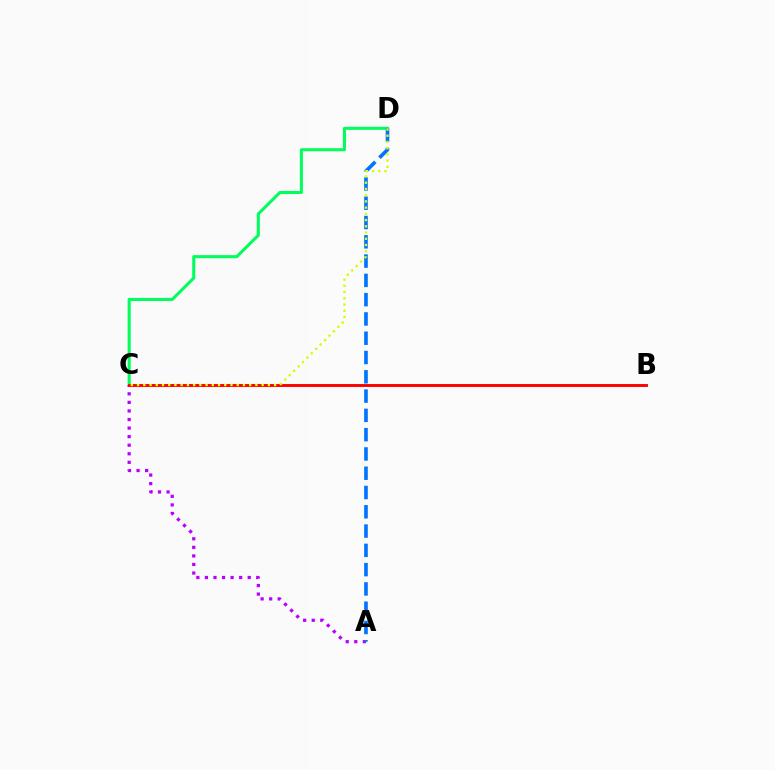{('C', 'D'): [{'color': '#00ff5c', 'line_style': 'solid', 'thickness': 2.2}, {'color': '#d1ff00', 'line_style': 'dotted', 'thickness': 1.69}], ('A', 'C'): [{'color': '#b900ff', 'line_style': 'dotted', 'thickness': 2.33}], ('A', 'D'): [{'color': '#0074ff', 'line_style': 'dashed', 'thickness': 2.62}], ('B', 'C'): [{'color': '#ff0000', 'line_style': 'solid', 'thickness': 2.09}]}